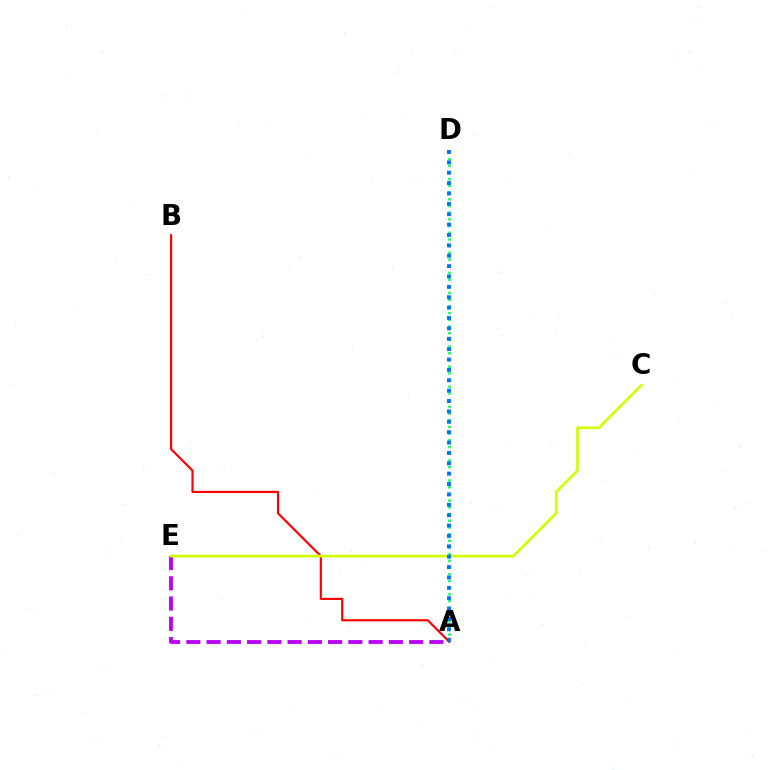{('A', 'D'): [{'color': '#00ff5c', 'line_style': 'dotted', 'thickness': 1.82}, {'color': '#0074ff', 'line_style': 'dotted', 'thickness': 2.82}], ('A', 'E'): [{'color': '#b900ff', 'line_style': 'dashed', 'thickness': 2.75}], ('A', 'B'): [{'color': '#ff0000', 'line_style': 'solid', 'thickness': 1.56}], ('C', 'E'): [{'color': '#d1ff00', 'line_style': 'solid', 'thickness': 1.89}]}